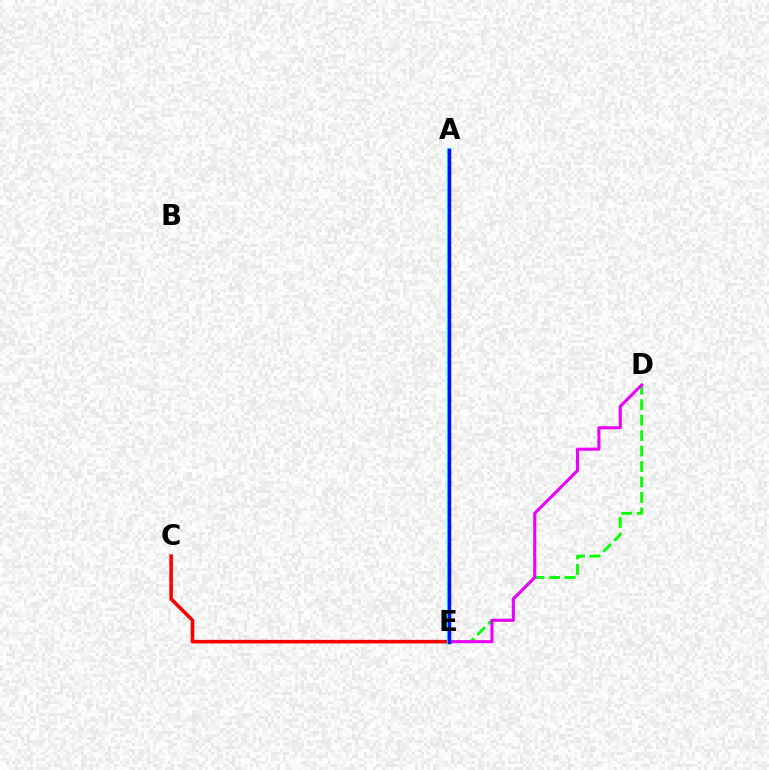{('D', 'E'): [{'color': '#08ff00', 'line_style': 'dashed', 'thickness': 2.1}, {'color': '#ee00ff', 'line_style': 'solid', 'thickness': 2.21}], ('C', 'E'): [{'color': '#ff0000', 'line_style': 'solid', 'thickness': 2.57}], ('A', 'E'): [{'color': '#fcf500', 'line_style': 'dotted', 'thickness': 2.05}, {'color': '#00fff6', 'line_style': 'solid', 'thickness': 2.94}, {'color': '#0010ff', 'line_style': 'solid', 'thickness': 2.48}]}